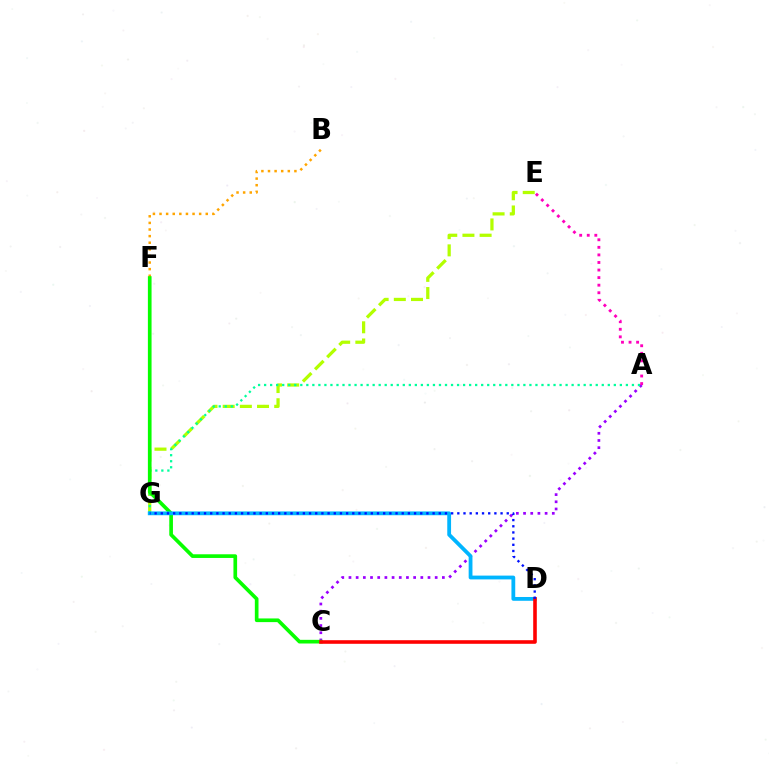{('A', 'C'): [{'color': '#9b00ff', 'line_style': 'dotted', 'thickness': 1.95}], ('E', 'G'): [{'color': '#b3ff00', 'line_style': 'dashed', 'thickness': 2.33}], ('A', 'G'): [{'color': '#00ff9d', 'line_style': 'dotted', 'thickness': 1.64}], ('B', 'F'): [{'color': '#ffa500', 'line_style': 'dotted', 'thickness': 1.79}], ('A', 'E'): [{'color': '#ff00bd', 'line_style': 'dotted', 'thickness': 2.06}], ('C', 'F'): [{'color': '#08ff00', 'line_style': 'solid', 'thickness': 2.64}], ('D', 'G'): [{'color': '#00b5ff', 'line_style': 'solid', 'thickness': 2.74}, {'color': '#0010ff', 'line_style': 'dotted', 'thickness': 1.68}], ('C', 'D'): [{'color': '#ff0000', 'line_style': 'solid', 'thickness': 2.59}]}